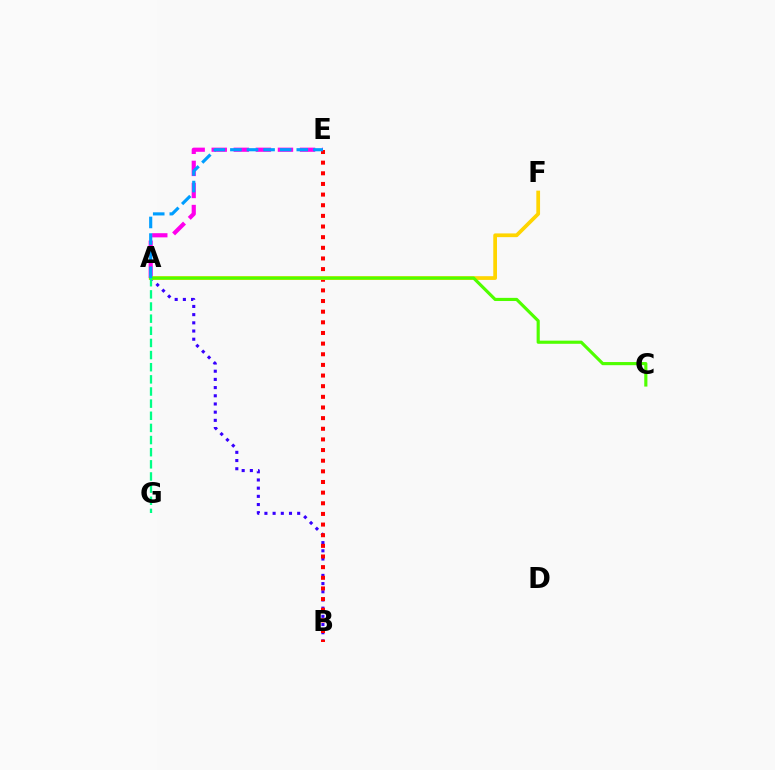{('A', 'E'): [{'color': '#ff00ed', 'line_style': 'dashed', 'thickness': 3.0}, {'color': '#009eff', 'line_style': 'dashed', 'thickness': 2.25}], ('A', 'B'): [{'color': '#3700ff', 'line_style': 'dotted', 'thickness': 2.23}], ('B', 'E'): [{'color': '#ff0000', 'line_style': 'dotted', 'thickness': 2.89}], ('A', 'F'): [{'color': '#ffd500', 'line_style': 'solid', 'thickness': 2.68}], ('A', 'C'): [{'color': '#4fff00', 'line_style': 'solid', 'thickness': 2.26}], ('A', 'G'): [{'color': '#00ff86', 'line_style': 'dashed', 'thickness': 1.65}]}